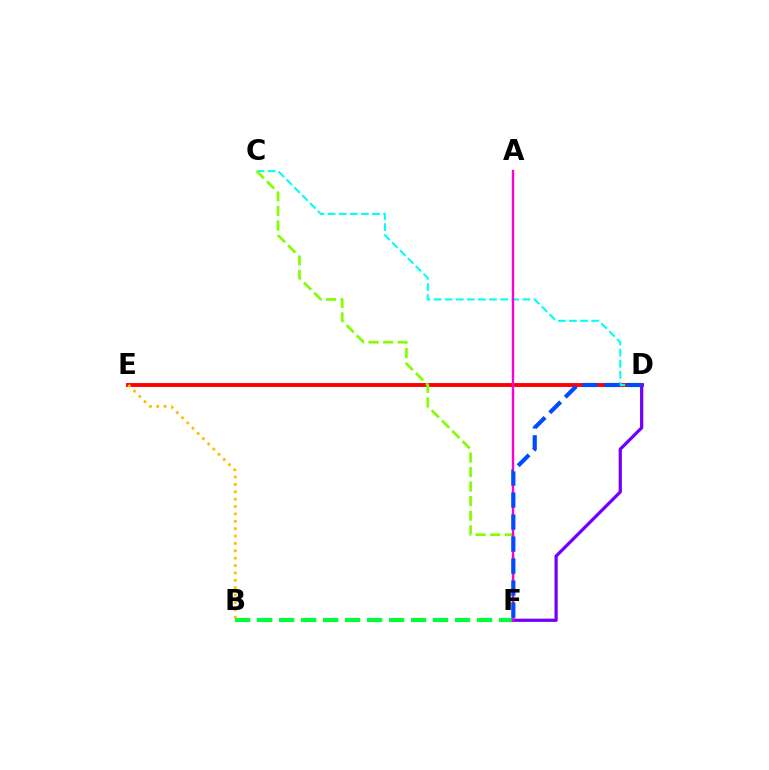{('D', 'E'): [{'color': '#ff0000', 'line_style': 'solid', 'thickness': 2.79}], ('C', 'D'): [{'color': '#00fff6', 'line_style': 'dashed', 'thickness': 1.51}], ('B', 'F'): [{'color': '#00ff39', 'line_style': 'dashed', 'thickness': 2.99}], ('C', 'F'): [{'color': '#84ff00', 'line_style': 'dashed', 'thickness': 1.98}], ('B', 'E'): [{'color': '#ffbd00', 'line_style': 'dotted', 'thickness': 2.0}], ('D', 'F'): [{'color': '#7200ff', 'line_style': 'solid', 'thickness': 2.32}, {'color': '#004bff', 'line_style': 'dashed', 'thickness': 2.99}], ('A', 'F'): [{'color': '#ff00cf', 'line_style': 'solid', 'thickness': 1.71}]}